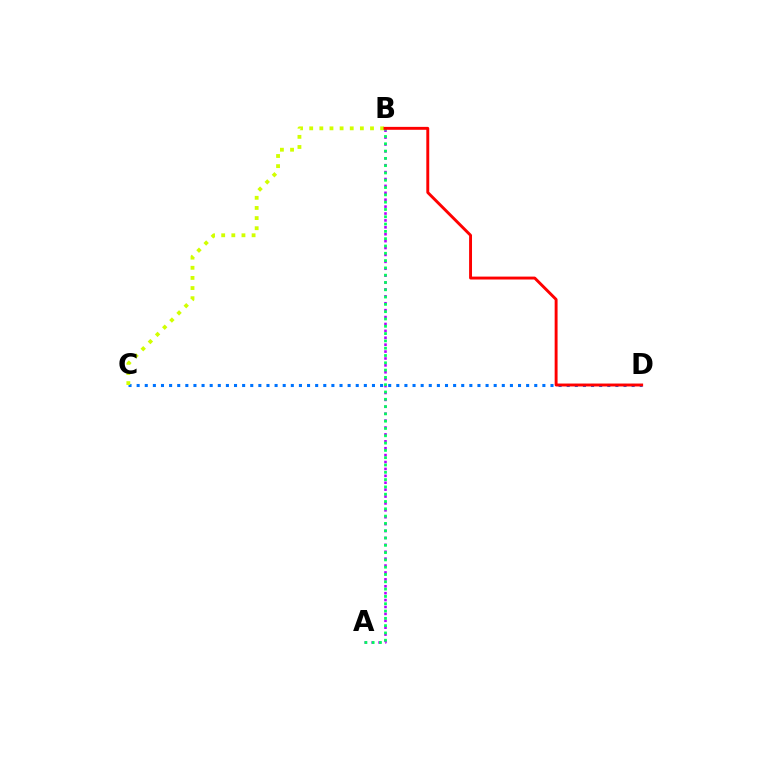{('A', 'B'): [{'color': '#b900ff', 'line_style': 'dotted', 'thickness': 1.88}, {'color': '#00ff5c', 'line_style': 'dotted', 'thickness': 1.98}], ('C', 'D'): [{'color': '#0074ff', 'line_style': 'dotted', 'thickness': 2.2}], ('B', 'C'): [{'color': '#d1ff00', 'line_style': 'dotted', 'thickness': 2.75}], ('B', 'D'): [{'color': '#ff0000', 'line_style': 'solid', 'thickness': 2.1}]}